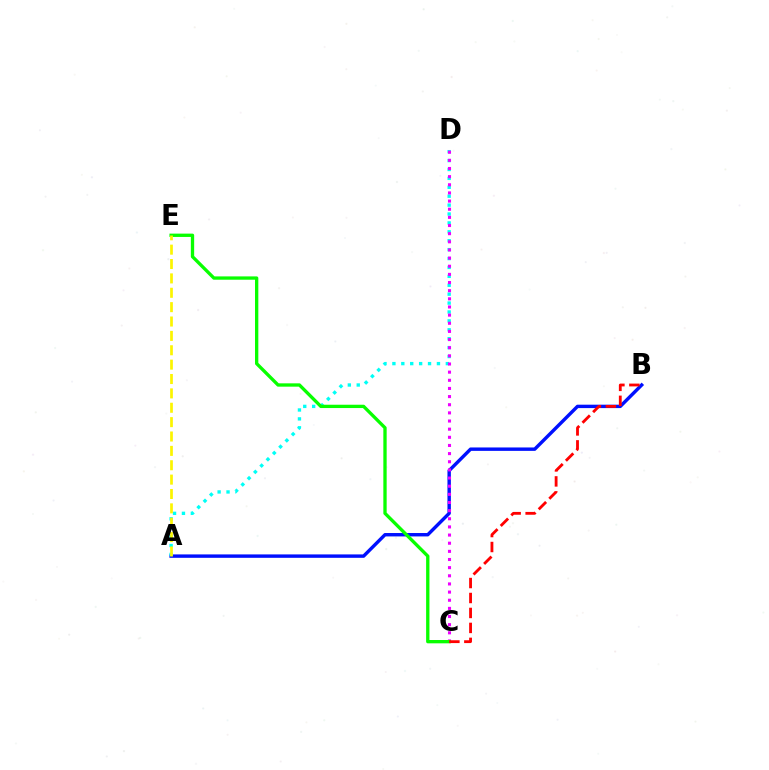{('A', 'B'): [{'color': '#0010ff', 'line_style': 'solid', 'thickness': 2.45}], ('A', 'D'): [{'color': '#00fff6', 'line_style': 'dotted', 'thickness': 2.42}], ('C', 'D'): [{'color': '#ee00ff', 'line_style': 'dotted', 'thickness': 2.21}], ('C', 'E'): [{'color': '#08ff00', 'line_style': 'solid', 'thickness': 2.39}], ('B', 'C'): [{'color': '#ff0000', 'line_style': 'dashed', 'thickness': 2.03}], ('A', 'E'): [{'color': '#fcf500', 'line_style': 'dashed', 'thickness': 1.95}]}